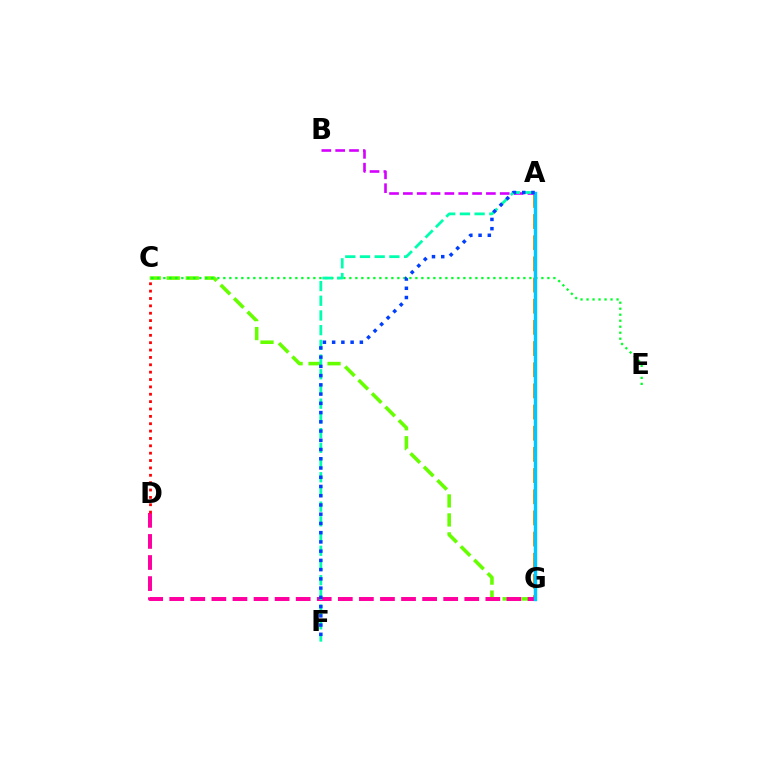{('A', 'G'): [{'color': '#ff8800', 'line_style': 'dashed', 'thickness': 2.88}, {'color': '#eeff00', 'line_style': 'dashed', 'thickness': 1.53}, {'color': '#4f00ff', 'line_style': 'dashed', 'thickness': 2.17}, {'color': '#00c7ff', 'line_style': 'solid', 'thickness': 2.45}], ('C', 'G'): [{'color': '#66ff00', 'line_style': 'dashed', 'thickness': 2.58}], ('A', 'B'): [{'color': '#d600ff', 'line_style': 'dashed', 'thickness': 1.88}], ('C', 'E'): [{'color': '#00ff27', 'line_style': 'dotted', 'thickness': 1.63}], ('D', 'G'): [{'color': '#ff00a0', 'line_style': 'dashed', 'thickness': 2.86}], ('C', 'D'): [{'color': '#ff0000', 'line_style': 'dotted', 'thickness': 2.0}], ('A', 'F'): [{'color': '#00ffaf', 'line_style': 'dashed', 'thickness': 2.0}, {'color': '#003fff', 'line_style': 'dotted', 'thickness': 2.51}]}